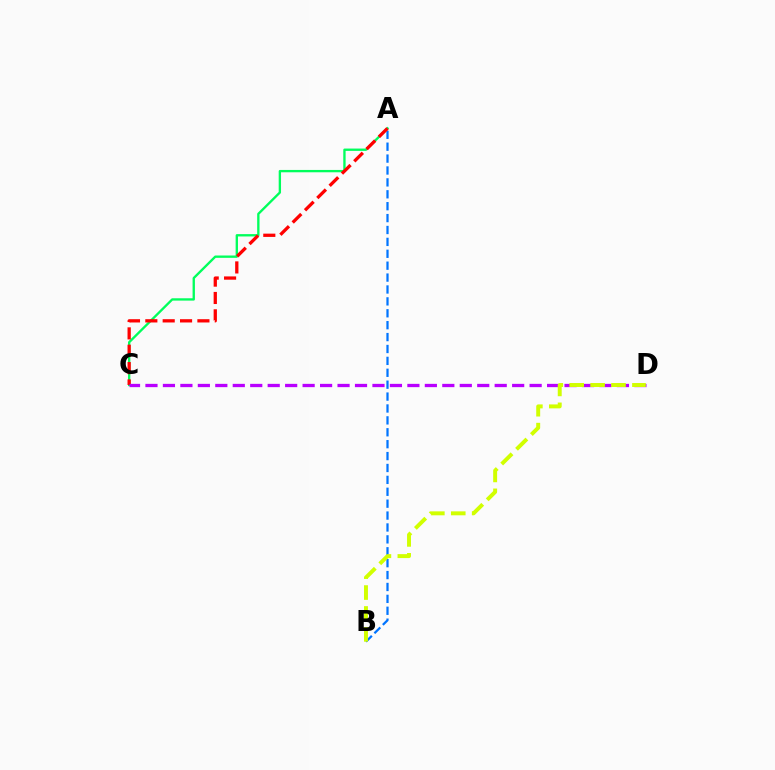{('A', 'B'): [{'color': '#0074ff', 'line_style': 'dashed', 'thickness': 1.62}], ('A', 'C'): [{'color': '#00ff5c', 'line_style': 'solid', 'thickness': 1.69}, {'color': '#ff0000', 'line_style': 'dashed', 'thickness': 2.36}], ('C', 'D'): [{'color': '#b900ff', 'line_style': 'dashed', 'thickness': 2.37}], ('B', 'D'): [{'color': '#d1ff00', 'line_style': 'dashed', 'thickness': 2.84}]}